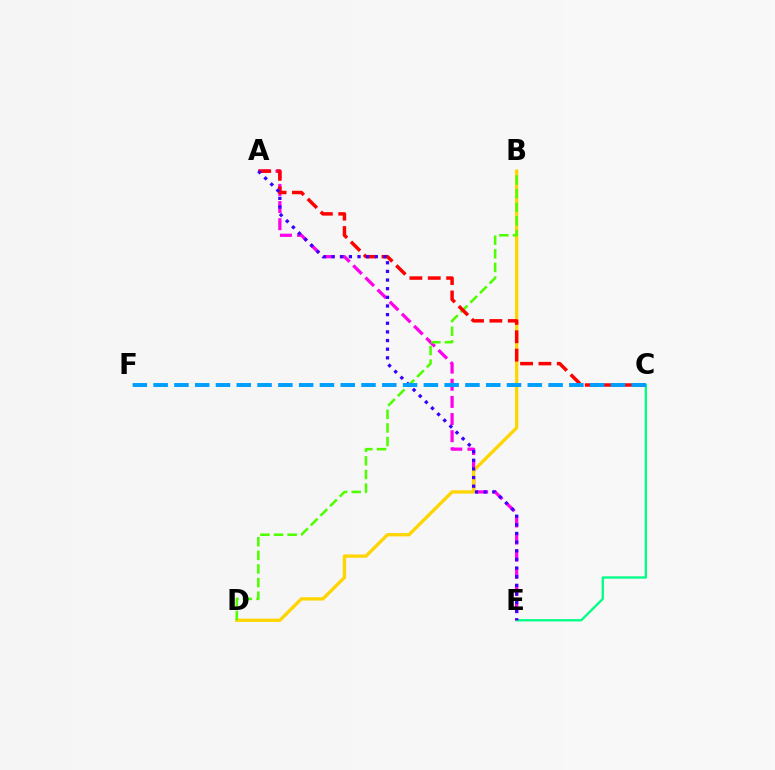{('C', 'E'): [{'color': '#00ff86', 'line_style': 'solid', 'thickness': 1.68}], ('A', 'E'): [{'color': '#ff00ed', 'line_style': 'dashed', 'thickness': 2.33}, {'color': '#3700ff', 'line_style': 'dotted', 'thickness': 2.35}], ('B', 'D'): [{'color': '#ffd500', 'line_style': 'solid', 'thickness': 2.38}, {'color': '#4fff00', 'line_style': 'dashed', 'thickness': 1.85}], ('A', 'C'): [{'color': '#ff0000', 'line_style': 'dashed', 'thickness': 2.49}], ('C', 'F'): [{'color': '#009eff', 'line_style': 'dashed', 'thickness': 2.82}]}